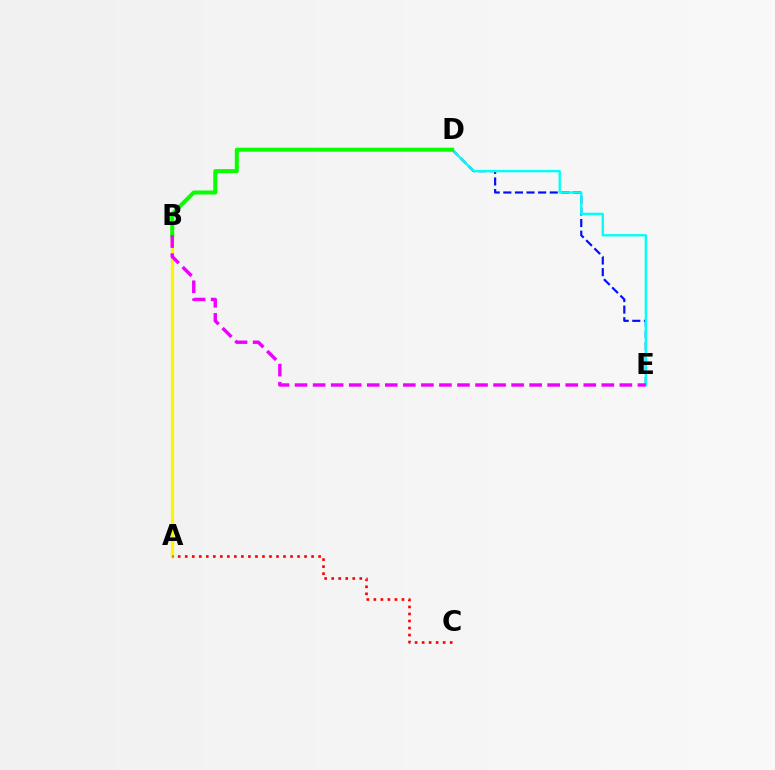{('D', 'E'): [{'color': '#0010ff', 'line_style': 'dashed', 'thickness': 1.58}, {'color': '#00fff6', 'line_style': 'solid', 'thickness': 1.69}], ('A', 'B'): [{'color': '#fcf500', 'line_style': 'solid', 'thickness': 2.35}], ('A', 'C'): [{'color': '#ff0000', 'line_style': 'dotted', 'thickness': 1.91}], ('B', 'D'): [{'color': '#08ff00', 'line_style': 'solid', 'thickness': 2.89}], ('B', 'E'): [{'color': '#ee00ff', 'line_style': 'dashed', 'thickness': 2.45}]}